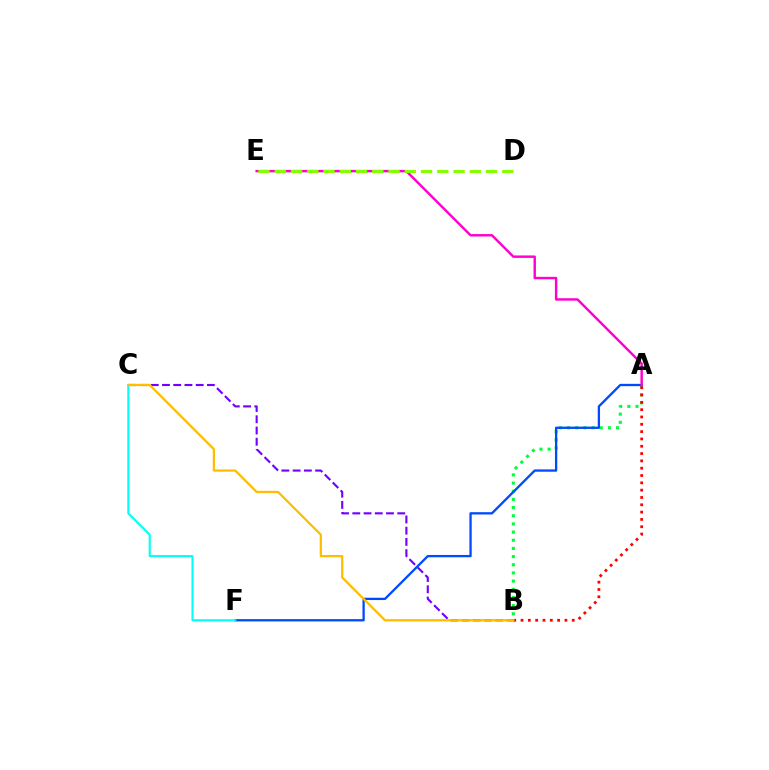{('B', 'C'): [{'color': '#7200ff', 'line_style': 'dashed', 'thickness': 1.53}, {'color': '#ffbd00', 'line_style': 'solid', 'thickness': 1.62}], ('A', 'B'): [{'color': '#00ff39', 'line_style': 'dotted', 'thickness': 2.22}, {'color': '#ff0000', 'line_style': 'dotted', 'thickness': 1.99}], ('A', 'F'): [{'color': '#004bff', 'line_style': 'solid', 'thickness': 1.66}], ('C', 'F'): [{'color': '#00fff6', 'line_style': 'solid', 'thickness': 1.51}], ('A', 'E'): [{'color': '#ff00cf', 'line_style': 'solid', 'thickness': 1.75}], ('D', 'E'): [{'color': '#84ff00', 'line_style': 'dashed', 'thickness': 2.21}]}